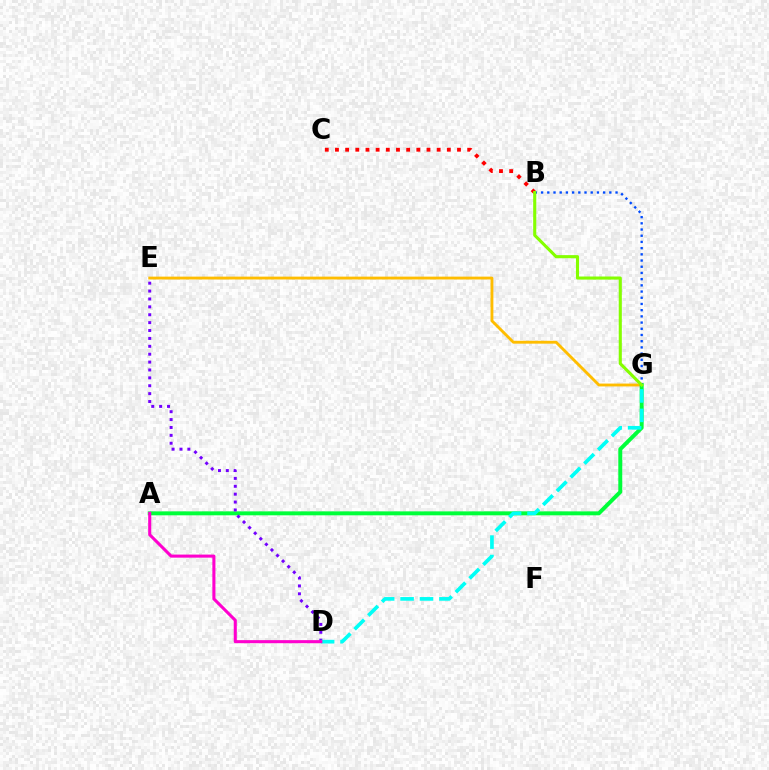{('B', 'C'): [{'color': '#ff0000', 'line_style': 'dotted', 'thickness': 2.76}], ('E', 'G'): [{'color': '#ffbd00', 'line_style': 'solid', 'thickness': 2.06}], ('A', 'G'): [{'color': '#00ff39', 'line_style': 'solid', 'thickness': 2.84}], ('D', 'E'): [{'color': '#7200ff', 'line_style': 'dotted', 'thickness': 2.14}], ('B', 'G'): [{'color': '#004bff', 'line_style': 'dotted', 'thickness': 1.69}, {'color': '#84ff00', 'line_style': 'solid', 'thickness': 2.23}], ('D', 'G'): [{'color': '#00fff6', 'line_style': 'dashed', 'thickness': 2.64}], ('A', 'D'): [{'color': '#ff00cf', 'line_style': 'solid', 'thickness': 2.2}]}